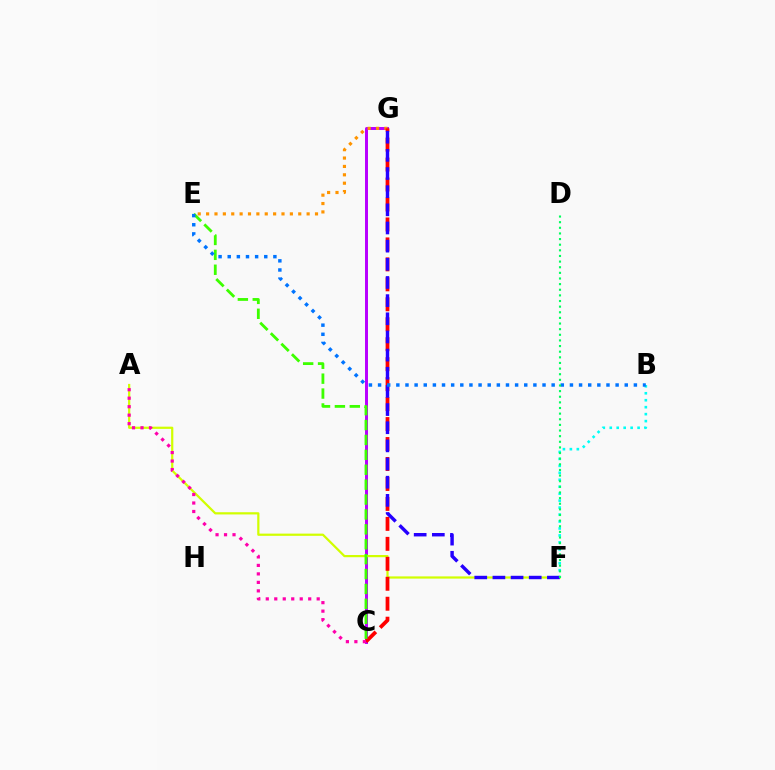{('C', 'G'): [{'color': '#b900ff', 'line_style': 'solid', 'thickness': 2.14}, {'color': '#ff0000', 'line_style': 'dashed', 'thickness': 2.71}], ('B', 'F'): [{'color': '#00fff6', 'line_style': 'dotted', 'thickness': 1.89}], ('E', 'G'): [{'color': '#ff9400', 'line_style': 'dotted', 'thickness': 2.28}], ('A', 'F'): [{'color': '#d1ff00', 'line_style': 'solid', 'thickness': 1.6}], ('C', 'E'): [{'color': '#3dff00', 'line_style': 'dashed', 'thickness': 2.02}], ('A', 'C'): [{'color': '#ff00ac', 'line_style': 'dotted', 'thickness': 2.31}], ('F', 'G'): [{'color': '#2500ff', 'line_style': 'dashed', 'thickness': 2.47}], ('B', 'E'): [{'color': '#0074ff', 'line_style': 'dotted', 'thickness': 2.48}], ('D', 'F'): [{'color': '#00ff5c', 'line_style': 'dotted', 'thickness': 1.53}]}